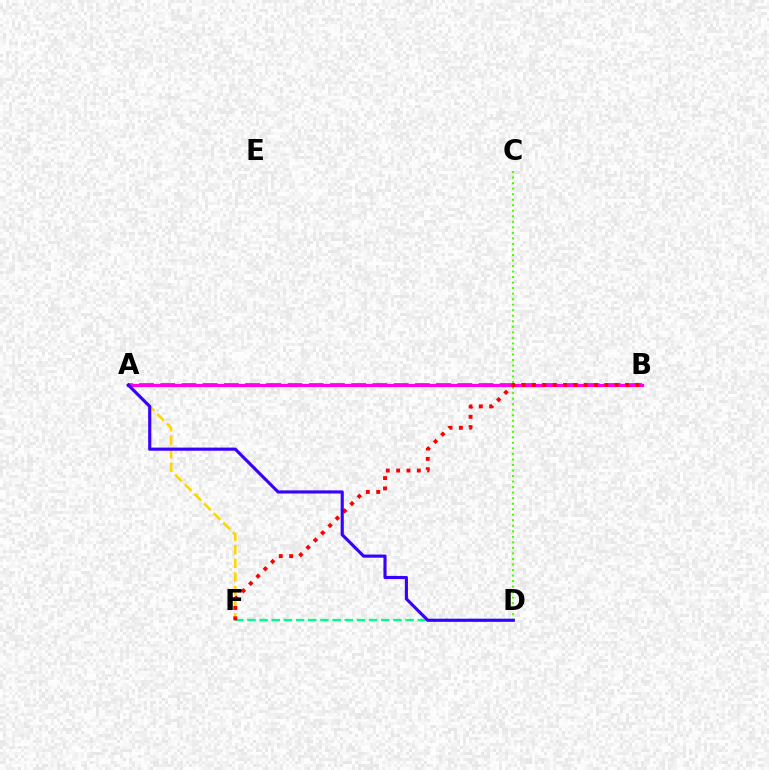{('C', 'D'): [{'color': '#4fff00', 'line_style': 'dotted', 'thickness': 1.5}], ('A', 'B'): [{'color': '#009eff', 'line_style': 'dashed', 'thickness': 2.88}, {'color': '#ff00ed', 'line_style': 'solid', 'thickness': 2.29}], ('A', 'F'): [{'color': '#ffd500', 'line_style': 'dashed', 'thickness': 1.85}], ('D', 'F'): [{'color': '#00ff86', 'line_style': 'dashed', 'thickness': 1.65}], ('B', 'F'): [{'color': '#ff0000', 'line_style': 'dotted', 'thickness': 2.81}], ('A', 'D'): [{'color': '#3700ff', 'line_style': 'solid', 'thickness': 2.26}]}